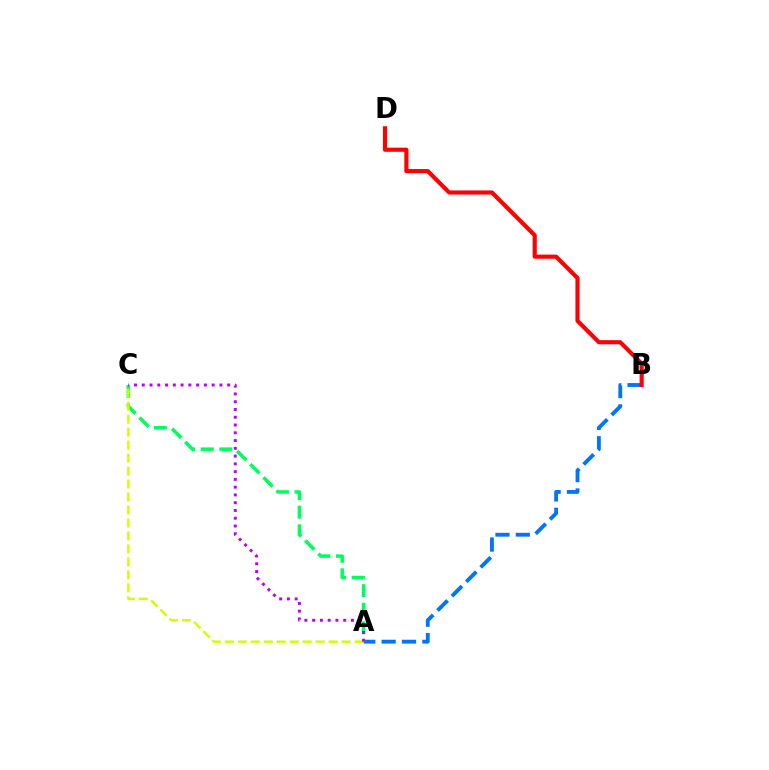{('A', 'B'): [{'color': '#0074ff', 'line_style': 'dashed', 'thickness': 2.76}], ('A', 'C'): [{'color': '#00ff5c', 'line_style': 'dashed', 'thickness': 2.53}, {'color': '#d1ff00', 'line_style': 'dashed', 'thickness': 1.76}, {'color': '#b900ff', 'line_style': 'dotted', 'thickness': 2.11}], ('B', 'D'): [{'color': '#ff0000', 'line_style': 'solid', 'thickness': 2.98}]}